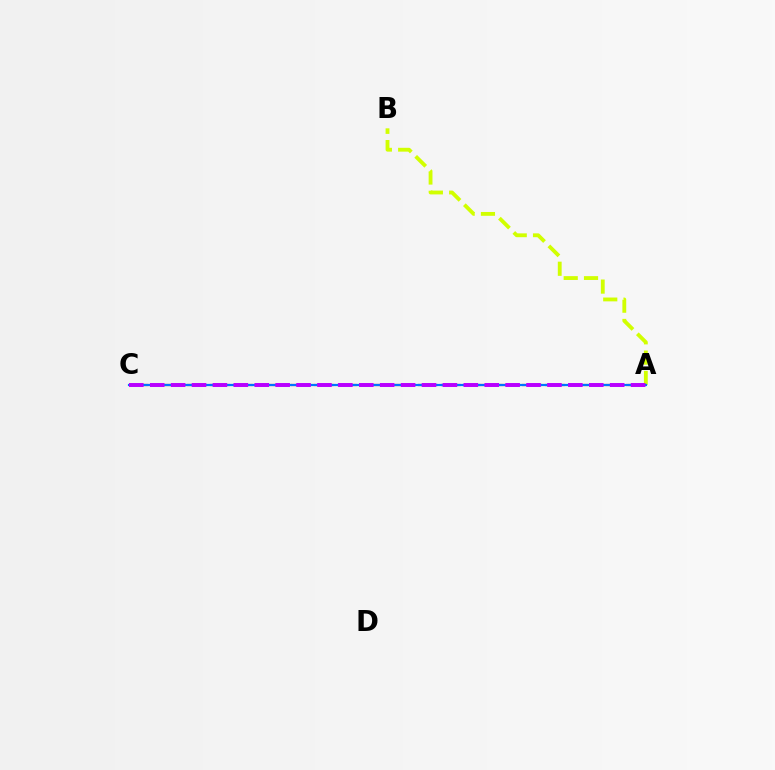{('A', 'C'): [{'color': '#00ff5c', 'line_style': 'dashed', 'thickness': 1.51}, {'color': '#ff0000', 'line_style': 'dashed', 'thickness': 1.57}, {'color': '#0074ff', 'line_style': 'solid', 'thickness': 1.56}, {'color': '#b900ff', 'line_style': 'dashed', 'thickness': 2.84}], ('A', 'B'): [{'color': '#d1ff00', 'line_style': 'dashed', 'thickness': 2.76}]}